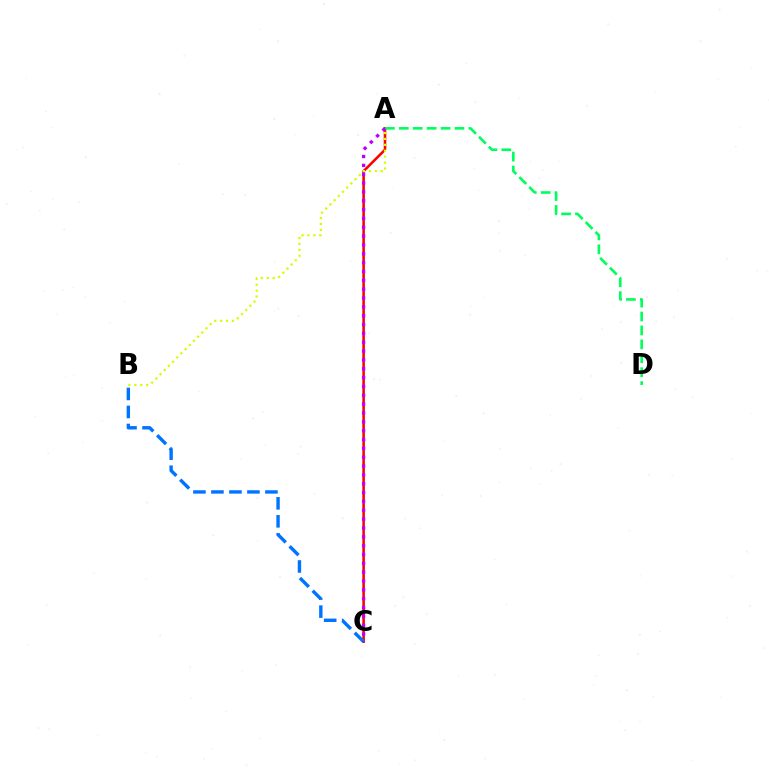{('A', 'C'): [{'color': '#ff0000', 'line_style': 'solid', 'thickness': 1.85}, {'color': '#b900ff', 'line_style': 'dotted', 'thickness': 2.4}], ('B', 'C'): [{'color': '#0074ff', 'line_style': 'dashed', 'thickness': 2.45}], ('A', 'D'): [{'color': '#00ff5c', 'line_style': 'dashed', 'thickness': 1.89}], ('A', 'B'): [{'color': '#d1ff00', 'line_style': 'dotted', 'thickness': 1.61}]}